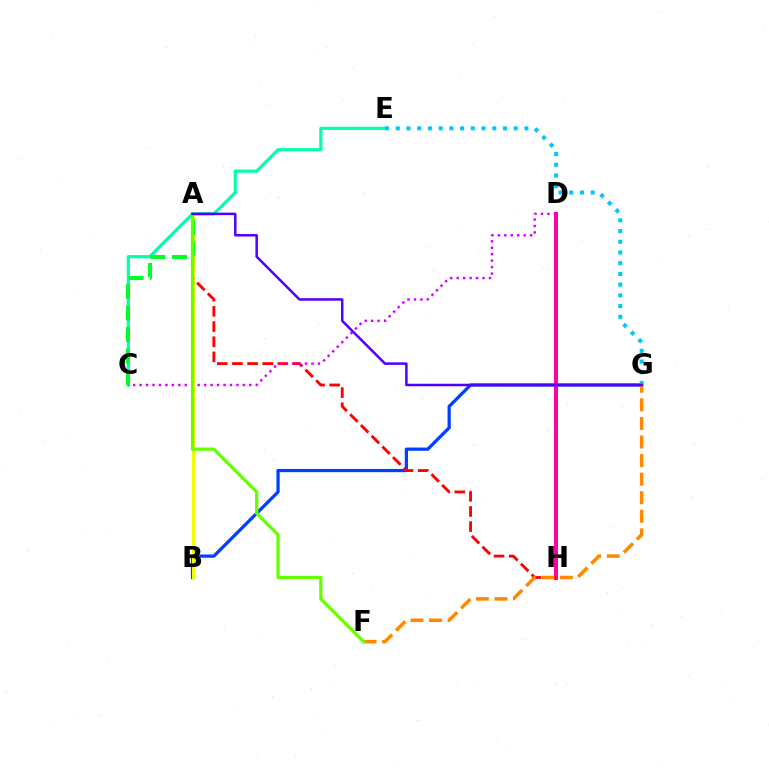{('C', 'E'): [{'color': '#00ffaf', 'line_style': 'solid', 'thickness': 2.3}], ('B', 'G'): [{'color': '#003fff', 'line_style': 'solid', 'thickness': 2.33}], ('A', 'B'): [{'color': '#eeff00', 'line_style': 'solid', 'thickness': 2.21}], ('D', 'H'): [{'color': '#ff00a0', 'line_style': 'solid', 'thickness': 2.85}], ('A', 'H'): [{'color': '#ff0000', 'line_style': 'dashed', 'thickness': 2.06}], ('F', 'G'): [{'color': '#ff8800', 'line_style': 'dashed', 'thickness': 2.52}], ('C', 'D'): [{'color': '#d600ff', 'line_style': 'dotted', 'thickness': 1.75}], ('A', 'C'): [{'color': '#00ff27', 'line_style': 'dashed', 'thickness': 2.92}], ('A', 'F'): [{'color': '#66ff00', 'line_style': 'solid', 'thickness': 2.34}], ('E', 'G'): [{'color': '#00c7ff', 'line_style': 'dotted', 'thickness': 2.91}], ('A', 'G'): [{'color': '#4f00ff', 'line_style': 'solid', 'thickness': 1.8}]}